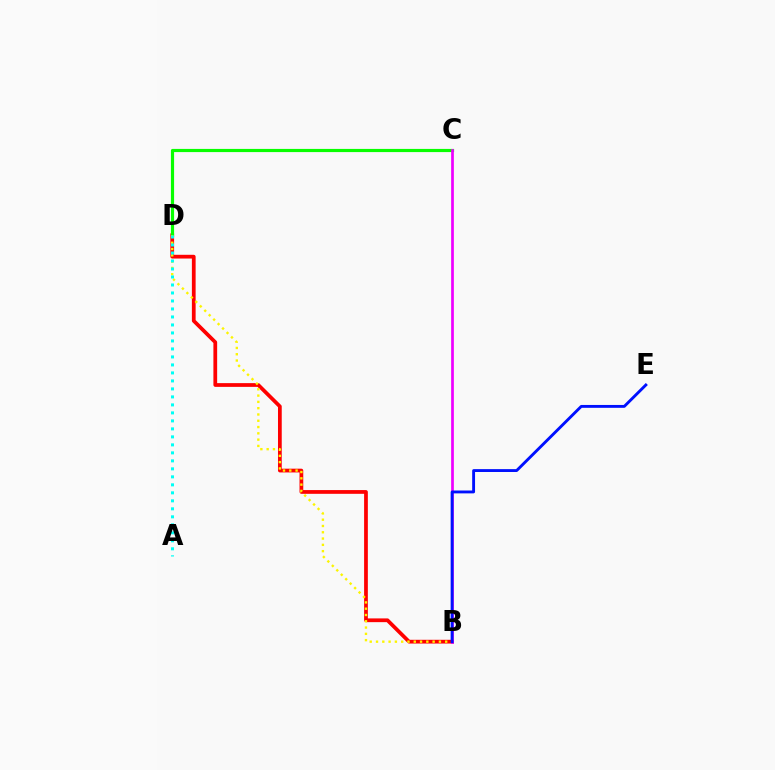{('B', 'D'): [{'color': '#ff0000', 'line_style': 'solid', 'thickness': 2.7}, {'color': '#fcf500', 'line_style': 'dotted', 'thickness': 1.71}], ('C', 'D'): [{'color': '#08ff00', 'line_style': 'solid', 'thickness': 2.28}], ('B', 'C'): [{'color': '#ee00ff', 'line_style': 'solid', 'thickness': 1.95}], ('A', 'D'): [{'color': '#00fff6', 'line_style': 'dotted', 'thickness': 2.17}], ('B', 'E'): [{'color': '#0010ff', 'line_style': 'solid', 'thickness': 2.07}]}